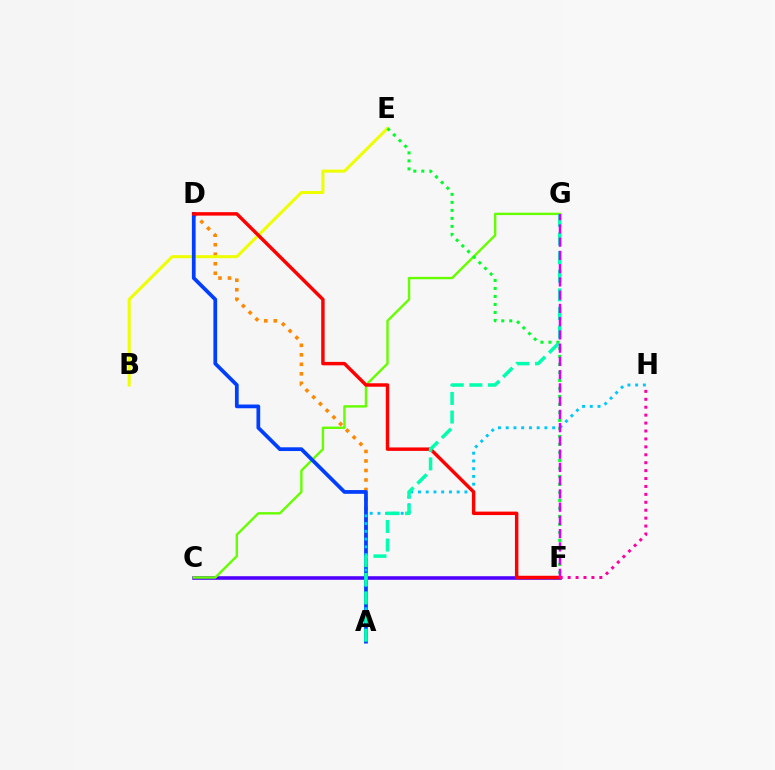{('C', 'F'): [{'color': '#4f00ff', 'line_style': 'solid', 'thickness': 2.57}], ('C', 'G'): [{'color': '#66ff00', 'line_style': 'solid', 'thickness': 1.73}], ('A', 'D'): [{'color': '#ff8800', 'line_style': 'dotted', 'thickness': 2.58}, {'color': '#003fff', 'line_style': 'solid', 'thickness': 2.69}], ('B', 'E'): [{'color': '#eeff00', 'line_style': 'solid', 'thickness': 2.19}], ('A', 'H'): [{'color': '#00c7ff', 'line_style': 'dotted', 'thickness': 2.1}], ('D', 'F'): [{'color': '#ff0000', 'line_style': 'solid', 'thickness': 2.48}], ('E', 'F'): [{'color': '#00ff27', 'line_style': 'dotted', 'thickness': 2.17}], ('A', 'G'): [{'color': '#00ffaf', 'line_style': 'dashed', 'thickness': 2.53}], ('F', 'G'): [{'color': '#d600ff', 'line_style': 'dashed', 'thickness': 1.8}], ('F', 'H'): [{'color': '#ff00a0', 'line_style': 'dotted', 'thickness': 2.15}]}